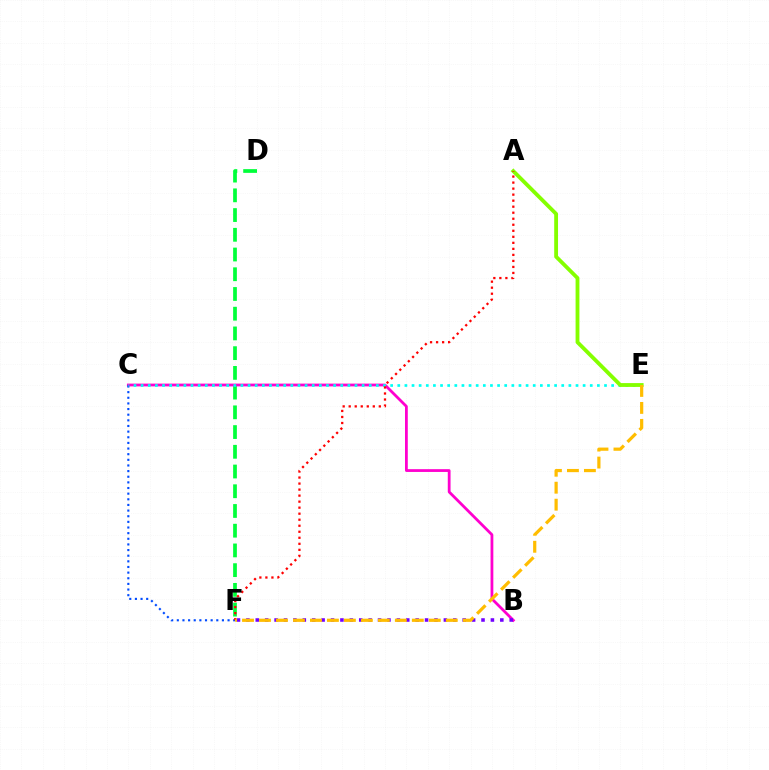{('D', 'F'): [{'color': '#00ff39', 'line_style': 'dashed', 'thickness': 2.68}], ('B', 'C'): [{'color': '#ff00cf', 'line_style': 'solid', 'thickness': 2.01}], ('B', 'F'): [{'color': '#7200ff', 'line_style': 'dotted', 'thickness': 2.56}], ('C', 'F'): [{'color': '#004bff', 'line_style': 'dotted', 'thickness': 1.53}], ('C', 'E'): [{'color': '#00fff6', 'line_style': 'dotted', 'thickness': 1.94}], ('A', 'E'): [{'color': '#84ff00', 'line_style': 'solid', 'thickness': 2.75}], ('A', 'F'): [{'color': '#ff0000', 'line_style': 'dotted', 'thickness': 1.64}], ('E', 'F'): [{'color': '#ffbd00', 'line_style': 'dashed', 'thickness': 2.31}]}